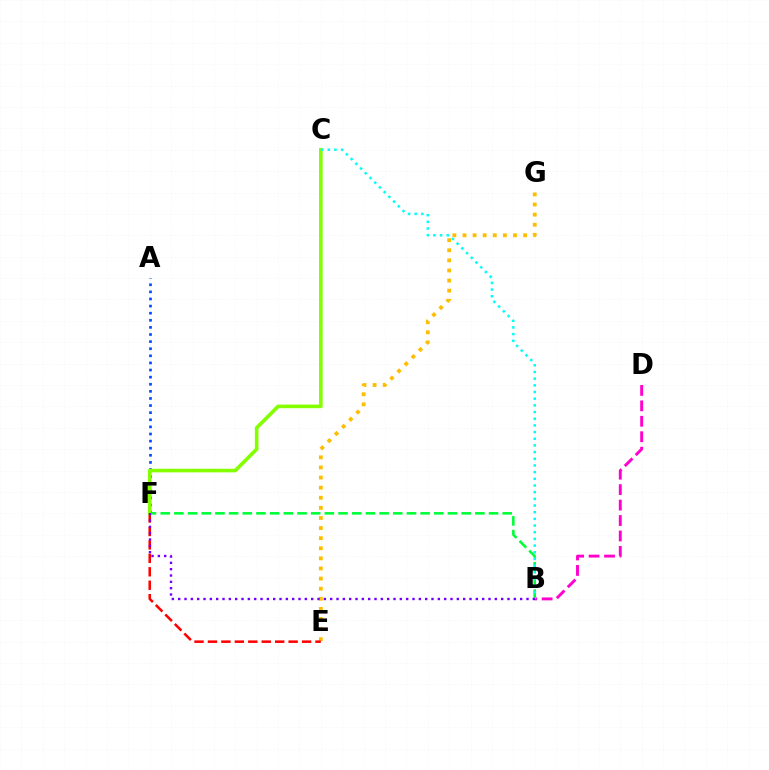{('E', 'G'): [{'color': '#ffbd00', 'line_style': 'dotted', 'thickness': 2.74}], ('B', 'D'): [{'color': '#ff00cf', 'line_style': 'dashed', 'thickness': 2.1}], ('B', 'F'): [{'color': '#00ff39', 'line_style': 'dashed', 'thickness': 1.86}, {'color': '#7200ff', 'line_style': 'dotted', 'thickness': 1.72}], ('A', 'F'): [{'color': '#004bff', 'line_style': 'dotted', 'thickness': 1.93}], ('E', 'F'): [{'color': '#ff0000', 'line_style': 'dashed', 'thickness': 1.83}], ('C', 'F'): [{'color': '#84ff00', 'line_style': 'solid', 'thickness': 2.6}], ('B', 'C'): [{'color': '#00fff6', 'line_style': 'dotted', 'thickness': 1.81}]}